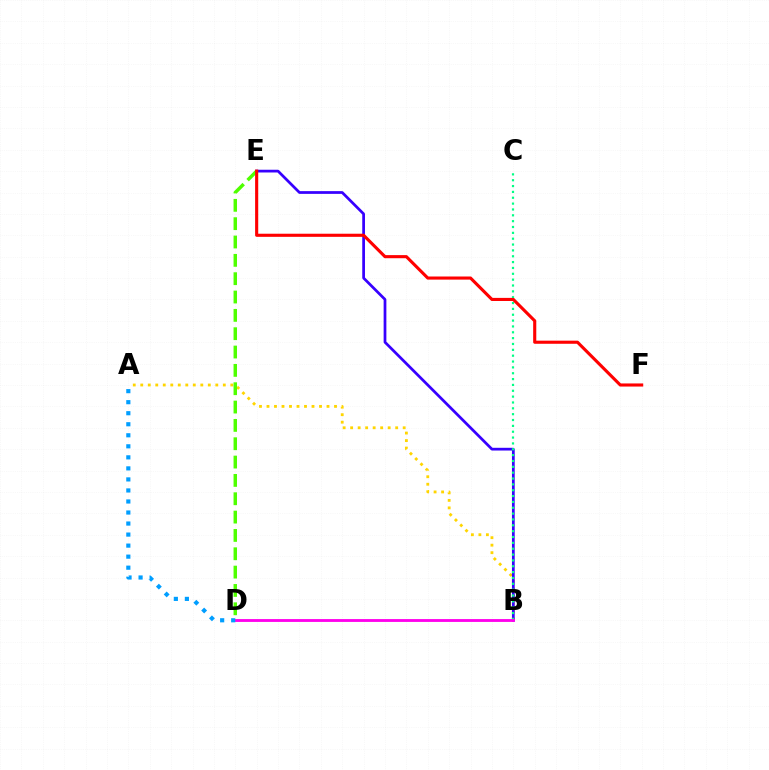{('A', 'B'): [{'color': '#ffd500', 'line_style': 'dotted', 'thickness': 2.04}], ('B', 'E'): [{'color': '#3700ff', 'line_style': 'solid', 'thickness': 1.97}], ('B', 'C'): [{'color': '#00ff86', 'line_style': 'dotted', 'thickness': 1.59}], ('D', 'E'): [{'color': '#4fff00', 'line_style': 'dashed', 'thickness': 2.49}], ('B', 'D'): [{'color': '#ff00ed', 'line_style': 'solid', 'thickness': 2.04}], ('A', 'D'): [{'color': '#009eff', 'line_style': 'dotted', 'thickness': 3.0}], ('E', 'F'): [{'color': '#ff0000', 'line_style': 'solid', 'thickness': 2.24}]}